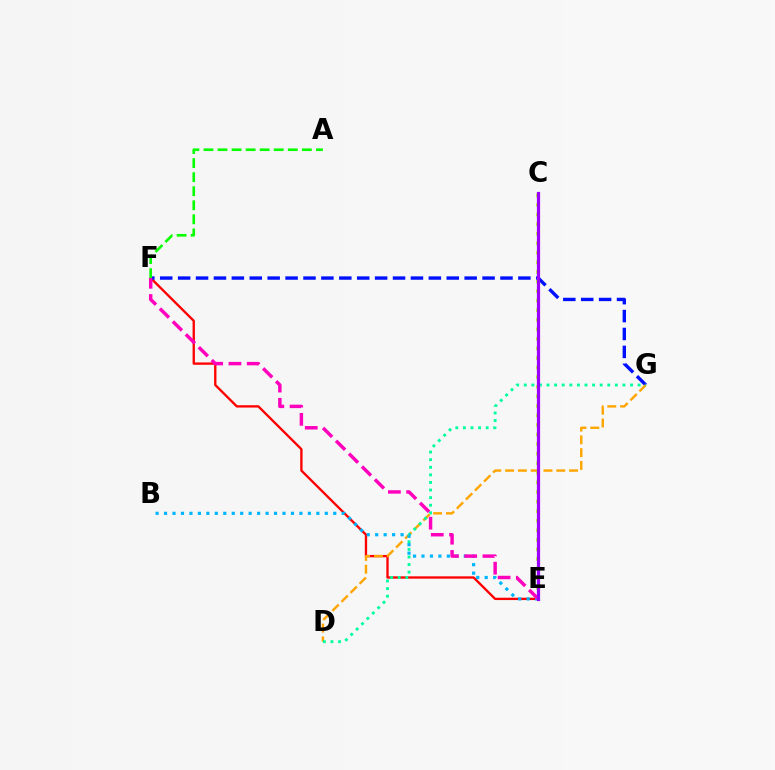{('E', 'F'): [{'color': '#ff0000', 'line_style': 'solid', 'thickness': 1.68}, {'color': '#ff00bd', 'line_style': 'dashed', 'thickness': 2.48}], ('F', 'G'): [{'color': '#0010ff', 'line_style': 'dashed', 'thickness': 2.43}], ('D', 'G'): [{'color': '#ffa500', 'line_style': 'dashed', 'thickness': 1.74}, {'color': '#00ff9d', 'line_style': 'dotted', 'thickness': 2.06}], ('C', 'E'): [{'color': '#b3ff00', 'line_style': 'dotted', 'thickness': 2.6}, {'color': '#9b00ff', 'line_style': 'solid', 'thickness': 2.31}], ('B', 'E'): [{'color': '#00b5ff', 'line_style': 'dotted', 'thickness': 2.3}], ('A', 'F'): [{'color': '#08ff00', 'line_style': 'dashed', 'thickness': 1.91}]}